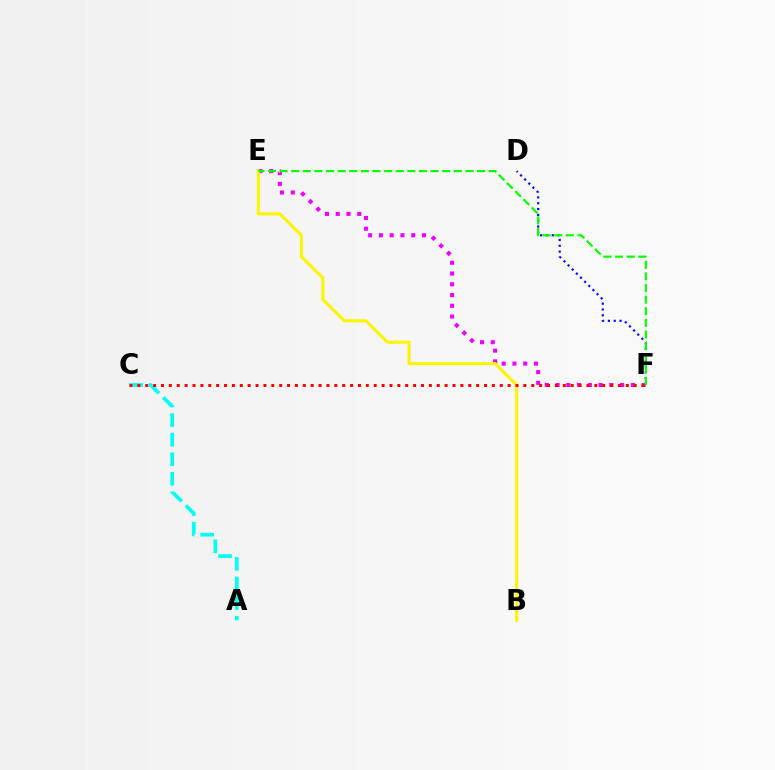{('D', 'F'): [{'color': '#0010ff', 'line_style': 'dotted', 'thickness': 1.58}], ('E', 'F'): [{'color': '#ee00ff', 'line_style': 'dotted', 'thickness': 2.92}, {'color': '#08ff00', 'line_style': 'dashed', 'thickness': 1.58}], ('A', 'C'): [{'color': '#00fff6', 'line_style': 'dashed', 'thickness': 2.66}], ('B', 'E'): [{'color': '#fcf500', 'line_style': 'solid', 'thickness': 2.21}], ('C', 'F'): [{'color': '#ff0000', 'line_style': 'dotted', 'thickness': 2.14}]}